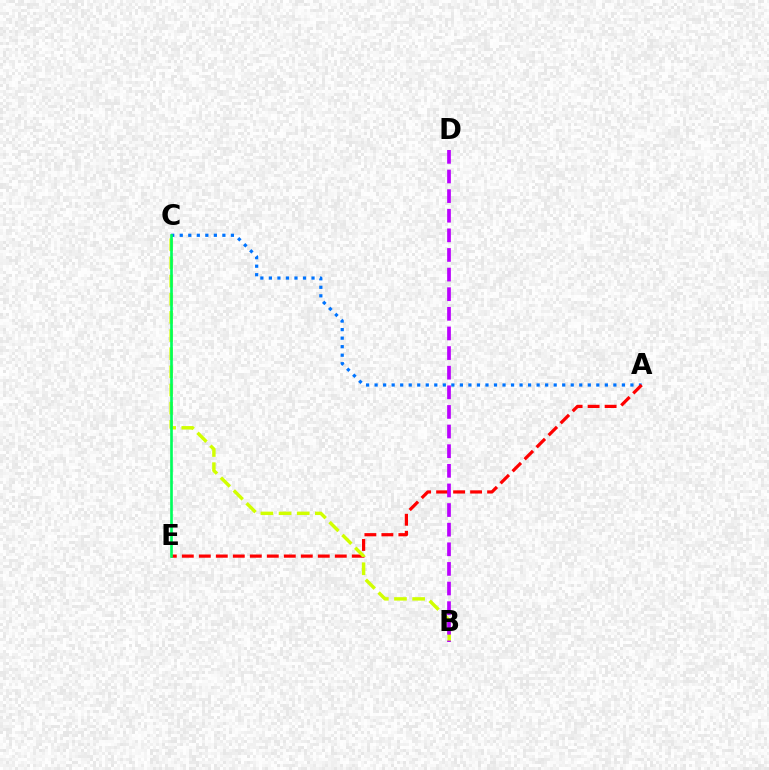{('A', 'C'): [{'color': '#0074ff', 'line_style': 'dotted', 'thickness': 2.32}], ('A', 'E'): [{'color': '#ff0000', 'line_style': 'dashed', 'thickness': 2.31}], ('B', 'C'): [{'color': '#d1ff00', 'line_style': 'dashed', 'thickness': 2.47}], ('B', 'D'): [{'color': '#b900ff', 'line_style': 'dashed', 'thickness': 2.67}], ('C', 'E'): [{'color': '#00ff5c', 'line_style': 'solid', 'thickness': 1.91}]}